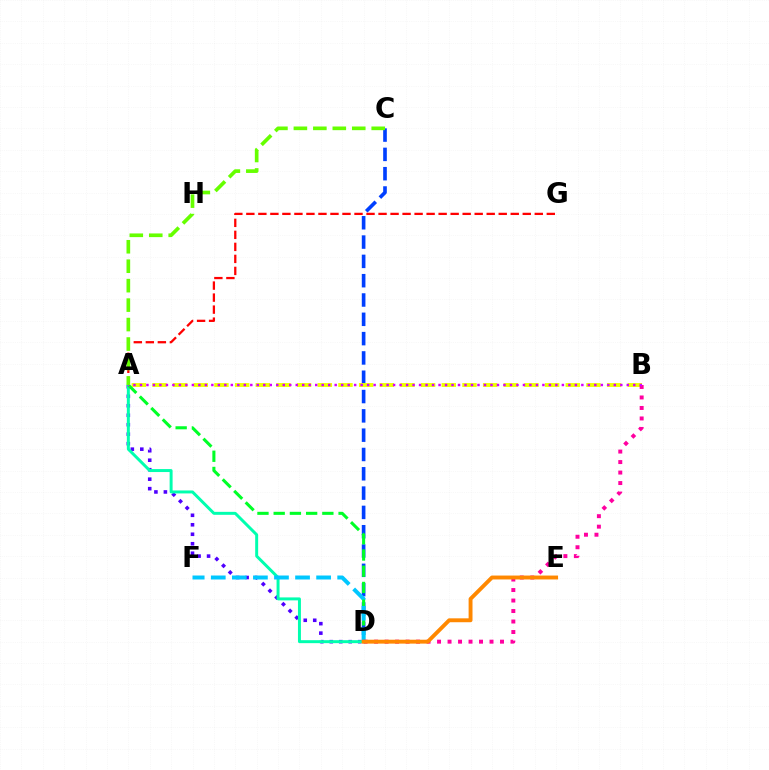{('C', 'D'): [{'color': '#003fff', 'line_style': 'dashed', 'thickness': 2.62}], ('A', 'D'): [{'color': '#4f00ff', 'line_style': 'dotted', 'thickness': 2.58}, {'color': '#00ffaf', 'line_style': 'solid', 'thickness': 2.14}, {'color': '#00ff27', 'line_style': 'dashed', 'thickness': 2.2}], ('A', 'B'): [{'color': '#eeff00', 'line_style': 'dashed', 'thickness': 2.81}, {'color': '#d600ff', 'line_style': 'dotted', 'thickness': 1.76}], ('D', 'F'): [{'color': '#00c7ff', 'line_style': 'dashed', 'thickness': 2.86}], ('A', 'G'): [{'color': '#ff0000', 'line_style': 'dashed', 'thickness': 1.63}], ('B', 'D'): [{'color': '#ff00a0', 'line_style': 'dotted', 'thickness': 2.85}], ('D', 'E'): [{'color': '#ff8800', 'line_style': 'solid', 'thickness': 2.8}], ('A', 'C'): [{'color': '#66ff00', 'line_style': 'dashed', 'thickness': 2.64}]}